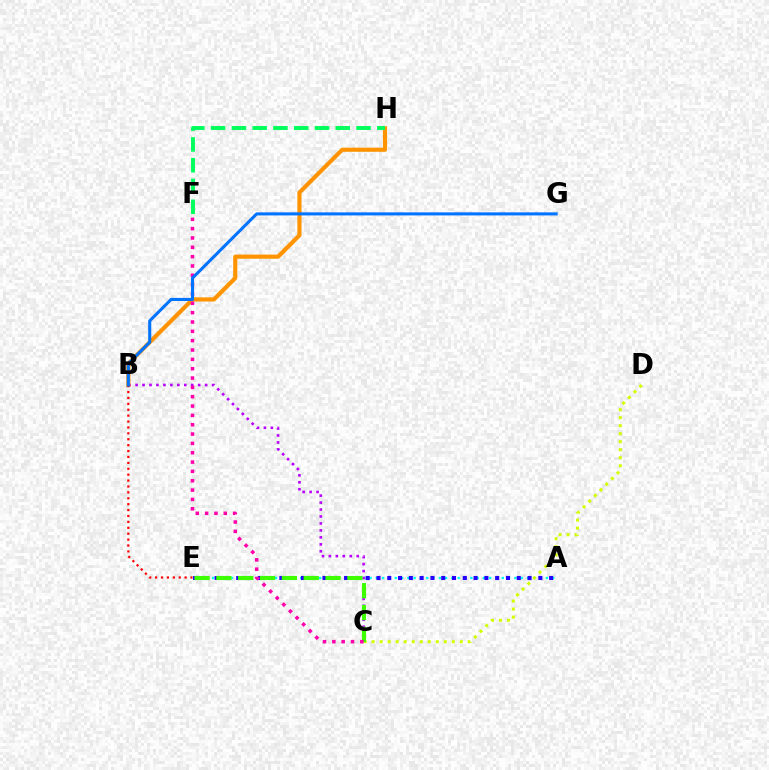{('A', 'E'): [{'color': '#00fff6', 'line_style': 'dotted', 'thickness': 1.71}, {'color': '#2500ff', 'line_style': 'dotted', 'thickness': 2.93}], ('C', 'D'): [{'color': '#d1ff00', 'line_style': 'dotted', 'thickness': 2.18}], ('B', 'C'): [{'color': '#b900ff', 'line_style': 'dotted', 'thickness': 1.89}], ('B', 'H'): [{'color': '#ff9400', 'line_style': 'solid', 'thickness': 2.99}], ('C', 'E'): [{'color': '#3dff00', 'line_style': 'dashed', 'thickness': 2.97}], ('B', 'E'): [{'color': '#ff0000', 'line_style': 'dotted', 'thickness': 1.6}], ('C', 'F'): [{'color': '#ff00ac', 'line_style': 'dotted', 'thickness': 2.54}], ('F', 'H'): [{'color': '#00ff5c', 'line_style': 'dashed', 'thickness': 2.82}], ('B', 'G'): [{'color': '#0074ff', 'line_style': 'solid', 'thickness': 2.21}]}